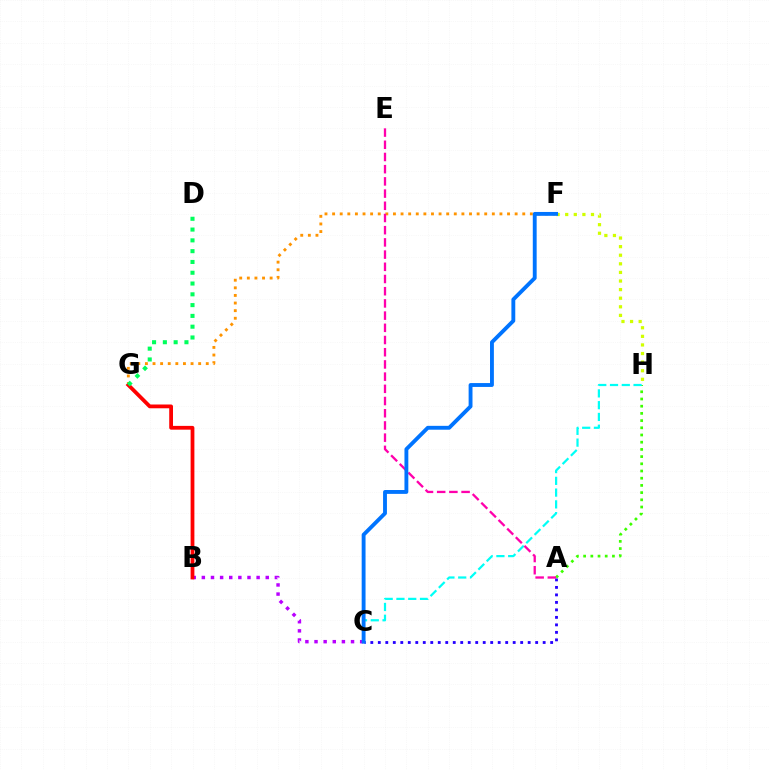{('F', 'G'): [{'color': '#ff9400', 'line_style': 'dotted', 'thickness': 2.07}], ('B', 'C'): [{'color': '#b900ff', 'line_style': 'dotted', 'thickness': 2.48}], ('A', 'H'): [{'color': '#3dff00', 'line_style': 'dotted', 'thickness': 1.96}], ('B', 'G'): [{'color': '#ff0000', 'line_style': 'solid', 'thickness': 2.72}], ('D', 'G'): [{'color': '#00ff5c', 'line_style': 'dotted', 'thickness': 2.93}], ('F', 'H'): [{'color': '#d1ff00', 'line_style': 'dotted', 'thickness': 2.33}], ('A', 'C'): [{'color': '#2500ff', 'line_style': 'dotted', 'thickness': 2.04}], ('C', 'H'): [{'color': '#00fff6', 'line_style': 'dashed', 'thickness': 1.6}], ('A', 'E'): [{'color': '#ff00ac', 'line_style': 'dashed', 'thickness': 1.66}], ('C', 'F'): [{'color': '#0074ff', 'line_style': 'solid', 'thickness': 2.78}]}